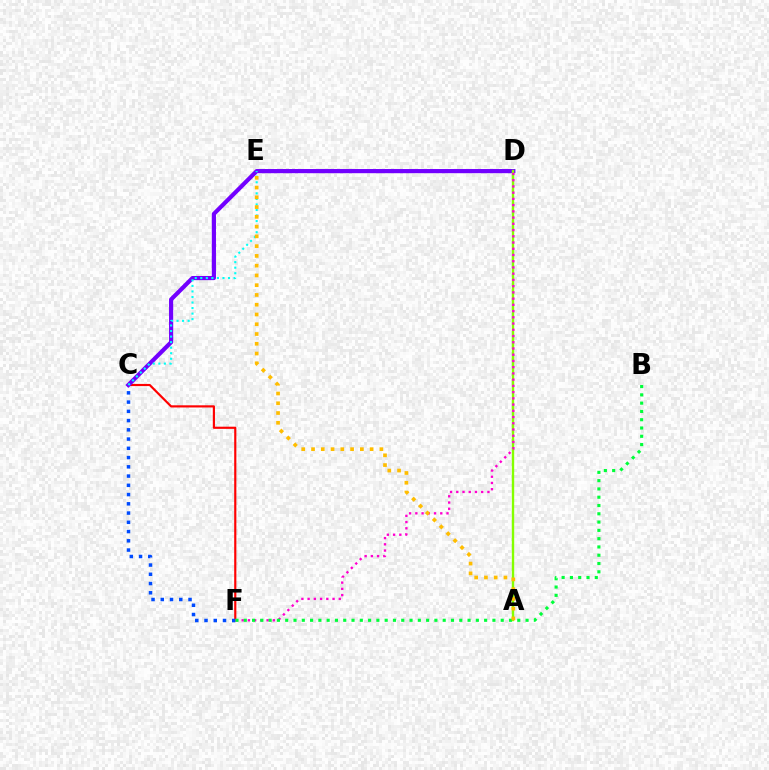{('C', 'F'): [{'color': '#ff0000', 'line_style': 'solid', 'thickness': 1.56}, {'color': '#004bff', 'line_style': 'dotted', 'thickness': 2.51}], ('C', 'D'): [{'color': '#7200ff', 'line_style': 'solid', 'thickness': 3.0}], ('C', 'E'): [{'color': '#00fff6', 'line_style': 'dotted', 'thickness': 1.51}], ('A', 'D'): [{'color': '#84ff00', 'line_style': 'solid', 'thickness': 1.72}], ('D', 'F'): [{'color': '#ff00cf', 'line_style': 'dotted', 'thickness': 1.69}], ('B', 'F'): [{'color': '#00ff39', 'line_style': 'dotted', 'thickness': 2.25}], ('A', 'E'): [{'color': '#ffbd00', 'line_style': 'dotted', 'thickness': 2.65}]}